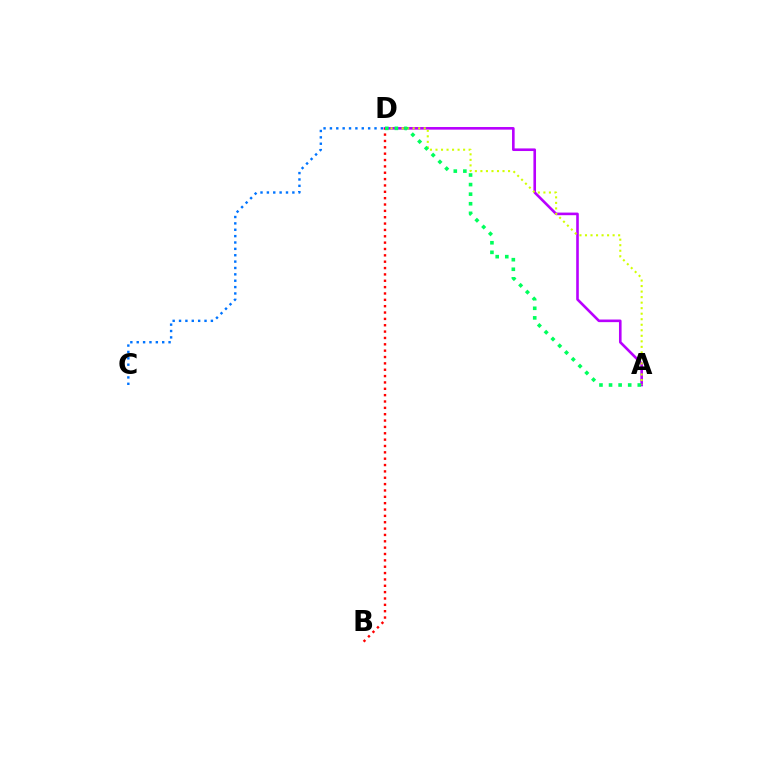{('C', 'D'): [{'color': '#0074ff', 'line_style': 'dotted', 'thickness': 1.73}], ('A', 'D'): [{'color': '#b900ff', 'line_style': 'solid', 'thickness': 1.88}, {'color': '#d1ff00', 'line_style': 'dotted', 'thickness': 1.5}, {'color': '#00ff5c', 'line_style': 'dotted', 'thickness': 2.6}], ('B', 'D'): [{'color': '#ff0000', 'line_style': 'dotted', 'thickness': 1.73}]}